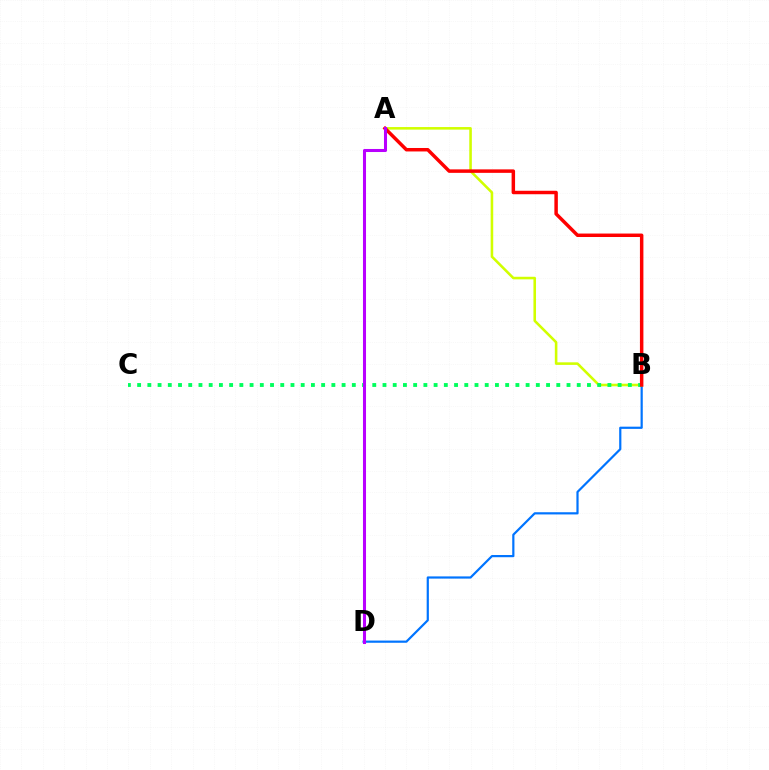{('B', 'D'): [{'color': '#0074ff', 'line_style': 'solid', 'thickness': 1.58}], ('A', 'B'): [{'color': '#d1ff00', 'line_style': 'solid', 'thickness': 1.85}, {'color': '#ff0000', 'line_style': 'solid', 'thickness': 2.5}], ('B', 'C'): [{'color': '#00ff5c', 'line_style': 'dotted', 'thickness': 2.78}], ('A', 'D'): [{'color': '#b900ff', 'line_style': 'solid', 'thickness': 2.19}]}